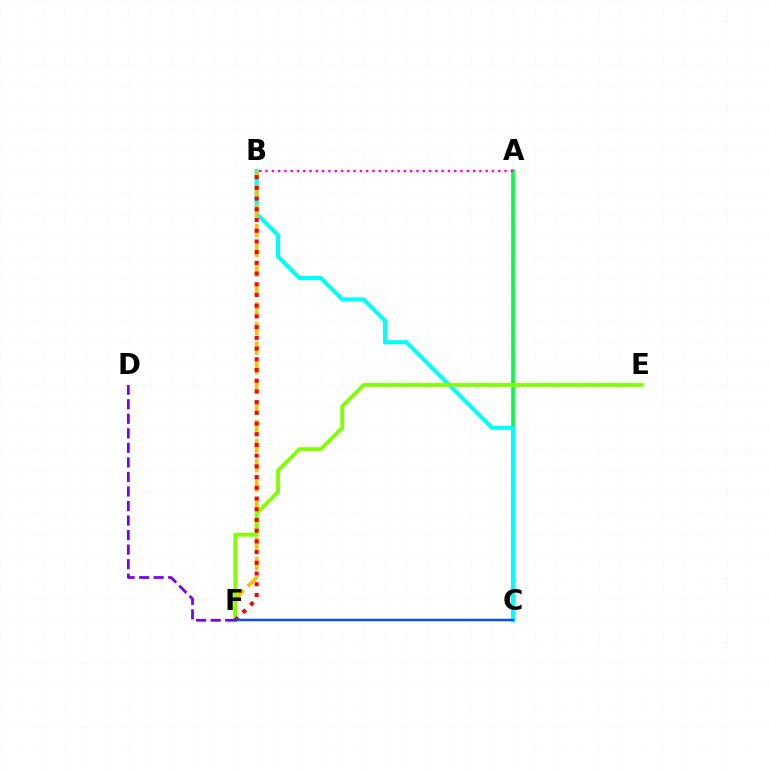{('A', 'C'): [{'color': '#00ff39', 'line_style': 'solid', 'thickness': 2.63}], ('B', 'C'): [{'color': '#00fff6', 'line_style': 'solid', 'thickness': 2.94}], ('B', 'F'): [{'color': '#ffbd00', 'line_style': 'dashed', 'thickness': 2.66}, {'color': '#ff0000', 'line_style': 'dotted', 'thickness': 2.91}], ('E', 'F'): [{'color': '#84ff00', 'line_style': 'solid', 'thickness': 2.78}], ('A', 'B'): [{'color': '#ff00cf', 'line_style': 'dotted', 'thickness': 1.71}], ('D', 'F'): [{'color': '#7200ff', 'line_style': 'dashed', 'thickness': 1.98}], ('C', 'F'): [{'color': '#004bff', 'line_style': 'solid', 'thickness': 1.76}]}